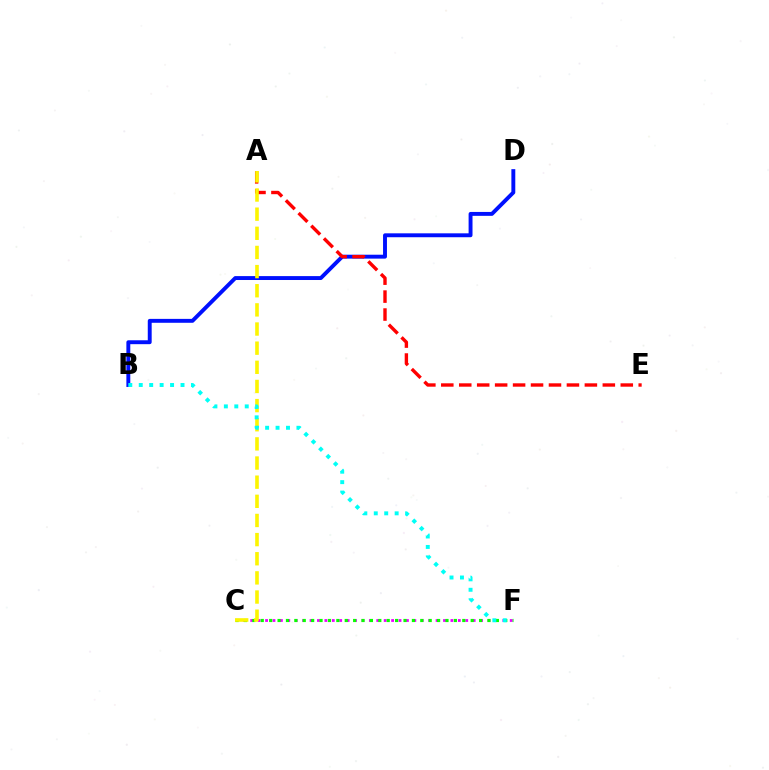{('B', 'D'): [{'color': '#0010ff', 'line_style': 'solid', 'thickness': 2.81}], ('C', 'F'): [{'color': '#ee00ff', 'line_style': 'dotted', 'thickness': 2.01}, {'color': '#08ff00', 'line_style': 'dotted', 'thickness': 2.28}], ('A', 'E'): [{'color': '#ff0000', 'line_style': 'dashed', 'thickness': 2.44}], ('A', 'C'): [{'color': '#fcf500', 'line_style': 'dashed', 'thickness': 2.6}], ('B', 'F'): [{'color': '#00fff6', 'line_style': 'dotted', 'thickness': 2.84}]}